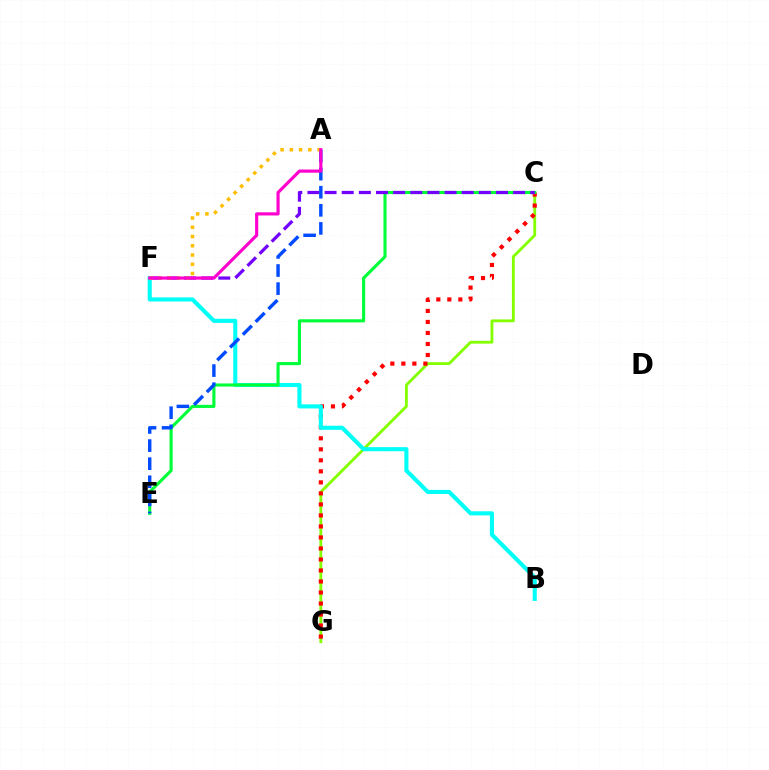{('C', 'G'): [{'color': '#84ff00', 'line_style': 'solid', 'thickness': 2.04}, {'color': '#ff0000', 'line_style': 'dotted', 'thickness': 2.99}], ('B', 'F'): [{'color': '#00fff6', 'line_style': 'solid', 'thickness': 2.95}], ('C', 'E'): [{'color': '#00ff39', 'line_style': 'solid', 'thickness': 2.24}], ('C', 'F'): [{'color': '#7200ff', 'line_style': 'dashed', 'thickness': 2.33}], ('A', 'E'): [{'color': '#004bff', 'line_style': 'dashed', 'thickness': 2.46}], ('A', 'F'): [{'color': '#ffbd00', 'line_style': 'dotted', 'thickness': 2.51}, {'color': '#ff00cf', 'line_style': 'solid', 'thickness': 2.28}]}